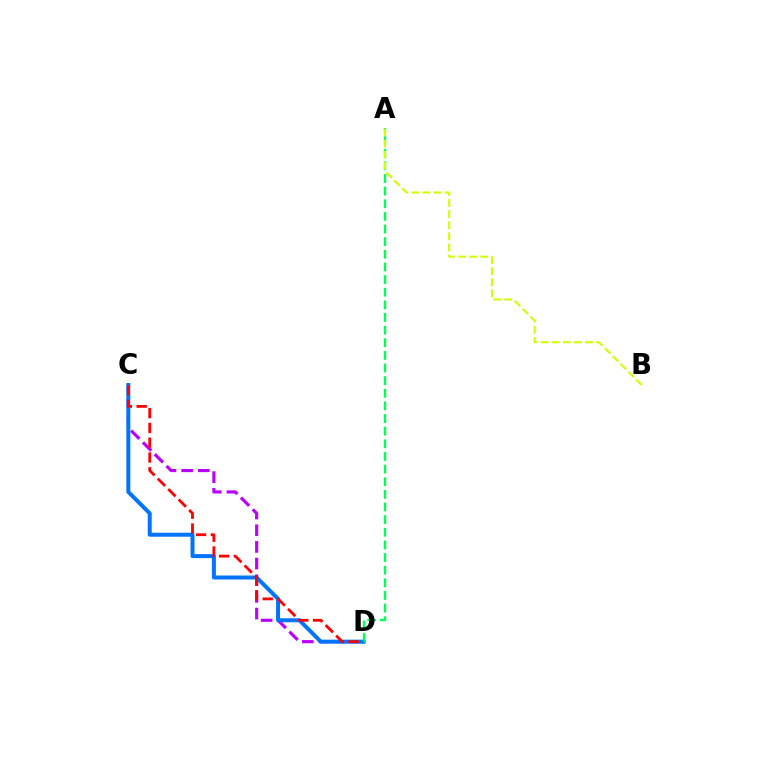{('C', 'D'): [{'color': '#b900ff', 'line_style': 'dashed', 'thickness': 2.26}, {'color': '#0074ff', 'line_style': 'solid', 'thickness': 2.87}, {'color': '#ff0000', 'line_style': 'dashed', 'thickness': 2.01}], ('A', 'D'): [{'color': '#00ff5c', 'line_style': 'dashed', 'thickness': 1.72}], ('A', 'B'): [{'color': '#d1ff00', 'line_style': 'dashed', 'thickness': 1.51}]}